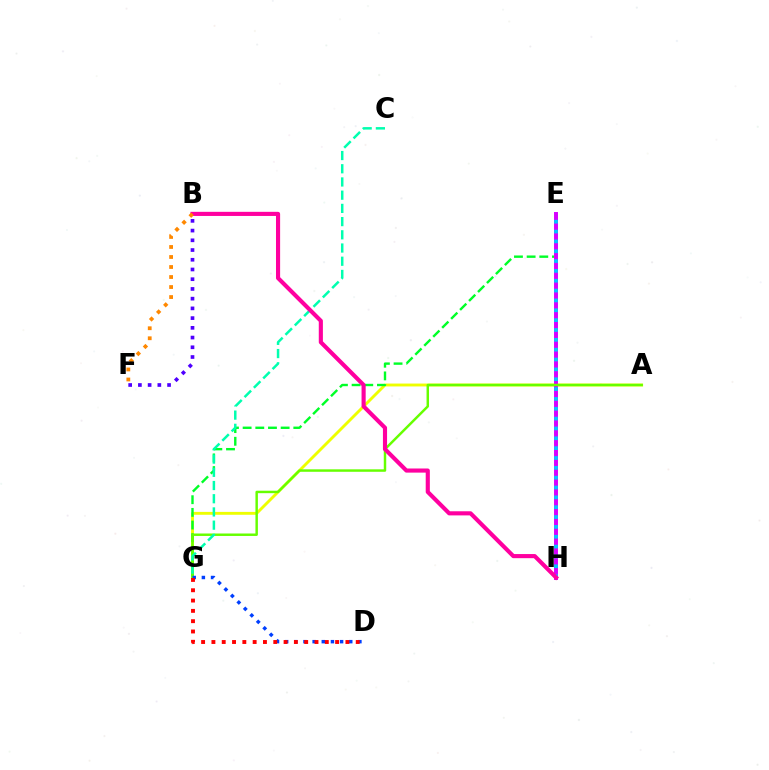{('A', 'G'): [{'color': '#eeff00', 'line_style': 'solid', 'thickness': 2.08}, {'color': '#66ff00', 'line_style': 'solid', 'thickness': 1.77}], ('E', 'G'): [{'color': '#00ff27', 'line_style': 'dashed', 'thickness': 1.72}], ('E', 'H'): [{'color': '#d600ff', 'line_style': 'solid', 'thickness': 2.84}, {'color': '#00c7ff', 'line_style': 'dotted', 'thickness': 2.68}], ('B', 'F'): [{'color': '#4f00ff', 'line_style': 'dotted', 'thickness': 2.64}, {'color': '#ff8800', 'line_style': 'dotted', 'thickness': 2.72}], ('C', 'G'): [{'color': '#00ffaf', 'line_style': 'dashed', 'thickness': 1.79}], ('B', 'H'): [{'color': '#ff00a0', 'line_style': 'solid', 'thickness': 2.97}], ('D', 'G'): [{'color': '#003fff', 'line_style': 'dotted', 'thickness': 2.49}, {'color': '#ff0000', 'line_style': 'dotted', 'thickness': 2.8}]}